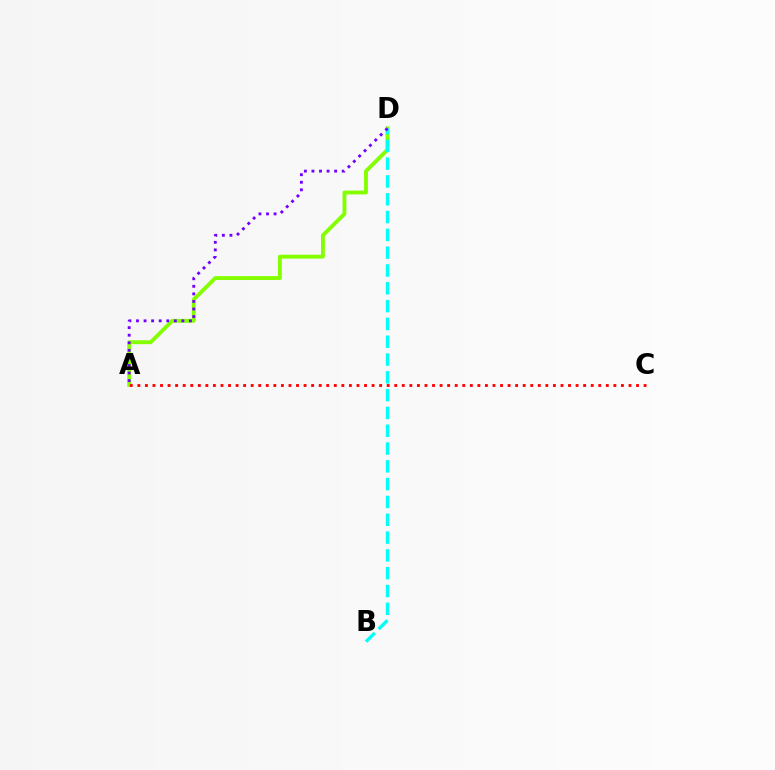{('A', 'D'): [{'color': '#84ff00', 'line_style': 'solid', 'thickness': 2.78}, {'color': '#7200ff', 'line_style': 'dotted', 'thickness': 2.06}], ('A', 'C'): [{'color': '#ff0000', 'line_style': 'dotted', 'thickness': 2.05}], ('B', 'D'): [{'color': '#00fff6', 'line_style': 'dashed', 'thickness': 2.42}]}